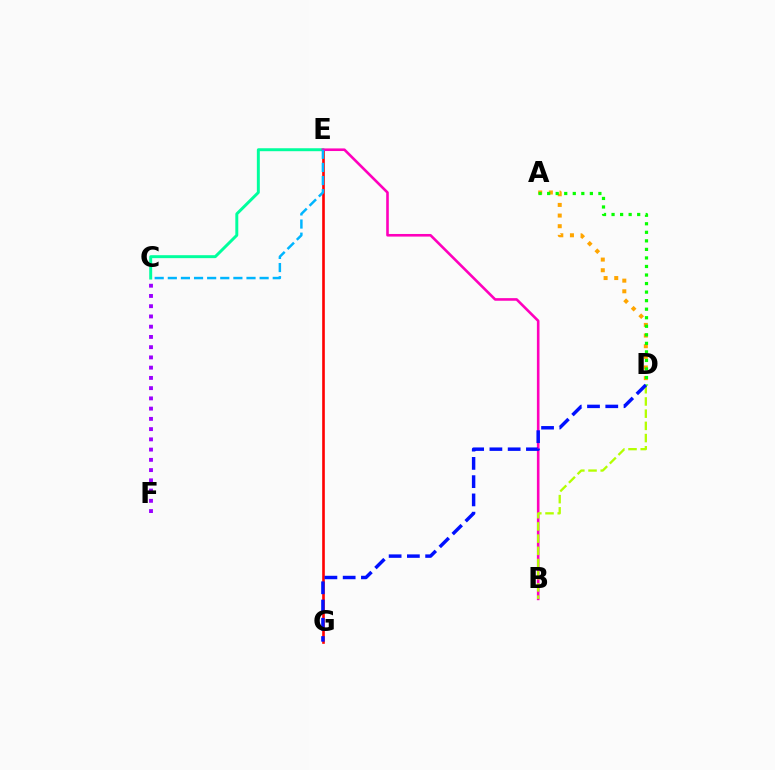{('C', 'E'): [{'color': '#00ff9d', 'line_style': 'solid', 'thickness': 2.12}, {'color': '#00b5ff', 'line_style': 'dashed', 'thickness': 1.78}], ('E', 'G'): [{'color': '#ff0000', 'line_style': 'solid', 'thickness': 1.9}], ('A', 'D'): [{'color': '#ffa500', 'line_style': 'dotted', 'thickness': 2.89}, {'color': '#08ff00', 'line_style': 'dotted', 'thickness': 2.32}], ('C', 'F'): [{'color': '#9b00ff', 'line_style': 'dotted', 'thickness': 2.78}], ('B', 'E'): [{'color': '#ff00bd', 'line_style': 'solid', 'thickness': 1.88}], ('B', 'D'): [{'color': '#b3ff00', 'line_style': 'dashed', 'thickness': 1.66}], ('D', 'G'): [{'color': '#0010ff', 'line_style': 'dashed', 'thickness': 2.48}]}